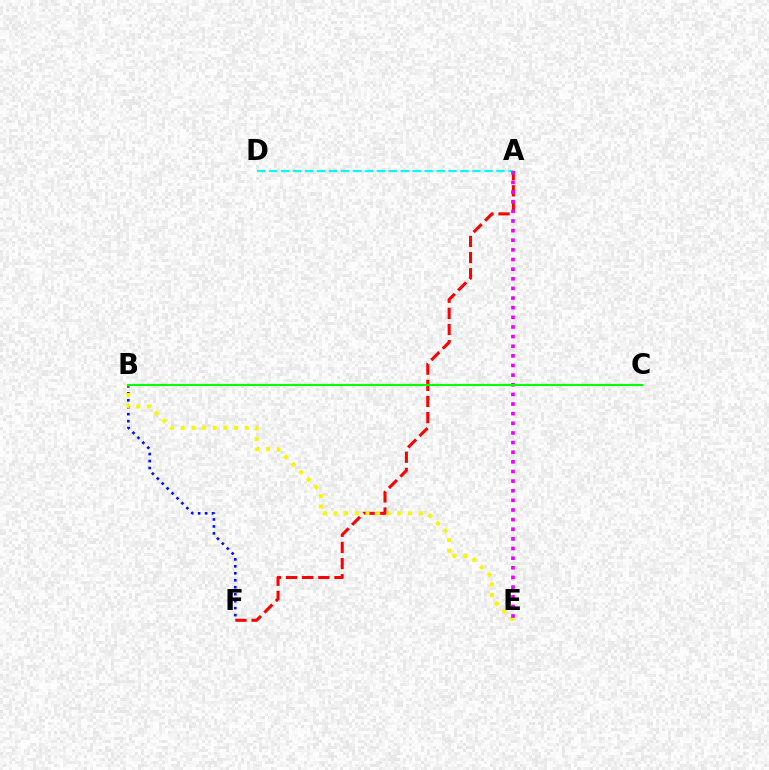{('A', 'D'): [{'color': '#00fff6', 'line_style': 'dashed', 'thickness': 1.62}], ('A', 'F'): [{'color': '#ff0000', 'line_style': 'dashed', 'thickness': 2.2}], ('B', 'F'): [{'color': '#0010ff', 'line_style': 'dotted', 'thickness': 1.89}], ('B', 'E'): [{'color': '#fcf500', 'line_style': 'dotted', 'thickness': 2.9}], ('A', 'E'): [{'color': '#ee00ff', 'line_style': 'dotted', 'thickness': 2.62}], ('B', 'C'): [{'color': '#08ff00', 'line_style': 'solid', 'thickness': 1.54}]}